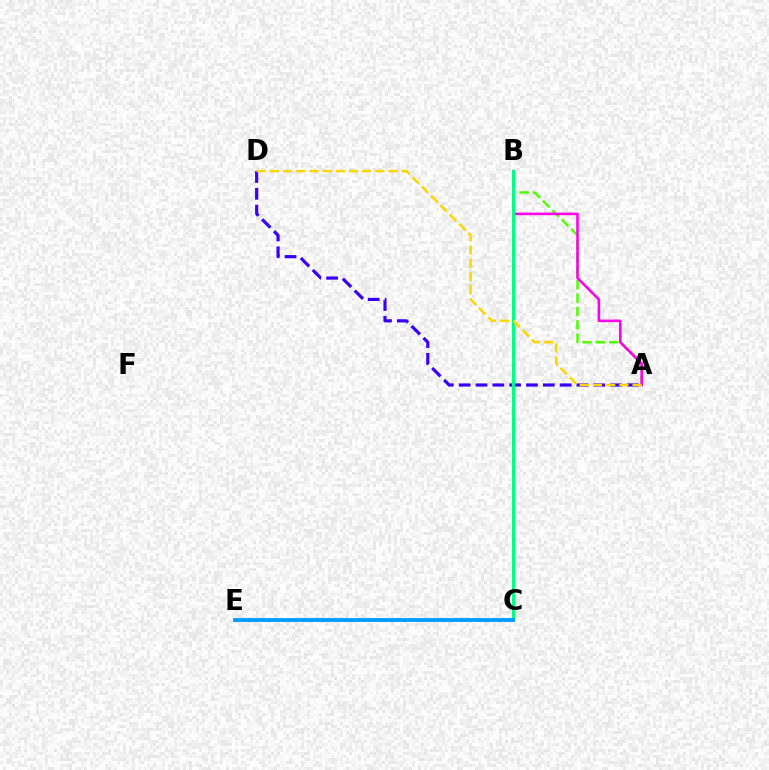{('C', 'E'): [{'color': '#ff0000', 'line_style': 'dotted', 'thickness': 1.83}, {'color': '#009eff', 'line_style': 'solid', 'thickness': 2.77}], ('A', 'D'): [{'color': '#3700ff', 'line_style': 'dashed', 'thickness': 2.29}, {'color': '#ffd500', 'line_style': 'dashed', 'thickness': 1.79}], ('A', 'B'): [{'color': '#4fff00', 'line_style': 'dashed', 'thickness': 1.82}, {'color': '#ff00ed', 'line_style': 'solid', 'thickness': 1.86}], ('B', 'C'): [{'color': '#00ff86', 'line_style': 'solid', 'thickness': 2.16}]}